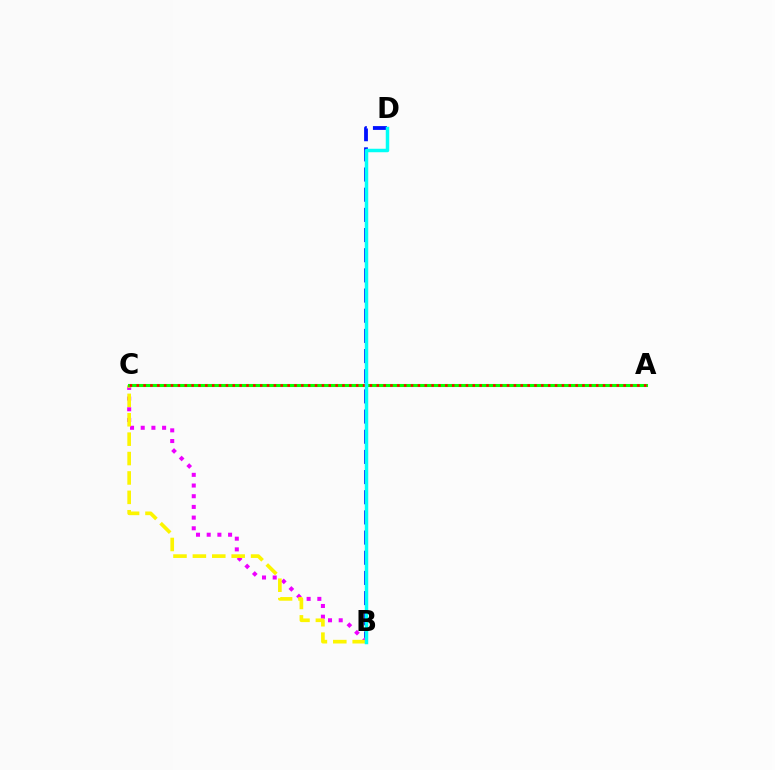{('B', 'D'): [{'color': '#0010ff', 'line_style': 'dashed', 'thickness': 2.74}, {'color': '#00fff6', 'line_style': 'solid', 'thickness': 2.5}], ('B', 'C'): [{'color': '#ee00ff', 'line_style': 'dotted', 'thickness': 2.9}, {'color': '#fcf500', 'line_style': 'dashed', 'thickness': 2.64}], ('A', 'C'): [{'color': '#08ff00', 'line_style': 'solid', 'thickness': 2.21}, {'color': '#ff0000', 'line_style': 'dotted', 'thickness': 1.86}]}